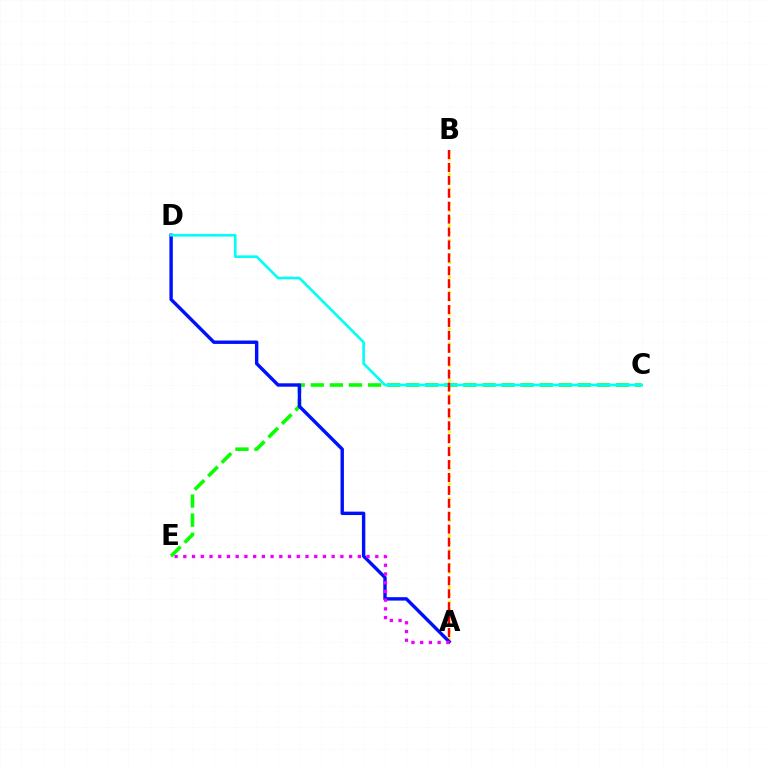{('C', 'E'): [{'color': '#08ff00', 'line_style': 'dashed', 'thickness': 2.59}], ('A', 'B'): [{'color': '#fcf500', 'line_style': 'dotted', 'thickness': 2.0}, {'color': '#ff0000', 'line_style': 'dashed', 'thickness': 1.76}], ('A', 'D'): [{'color': '#0010ff', 'line_style': 'solid', 'thickness': 2.45}], ('C', 'D'): [{'color': '#00fff6', 'line_style': 'solid', 'thickness': 1.9}], ('A', 'E'): [{'color': '#ee00ff', 'line_style': 'dotted', 'thickness': 2.37}]}